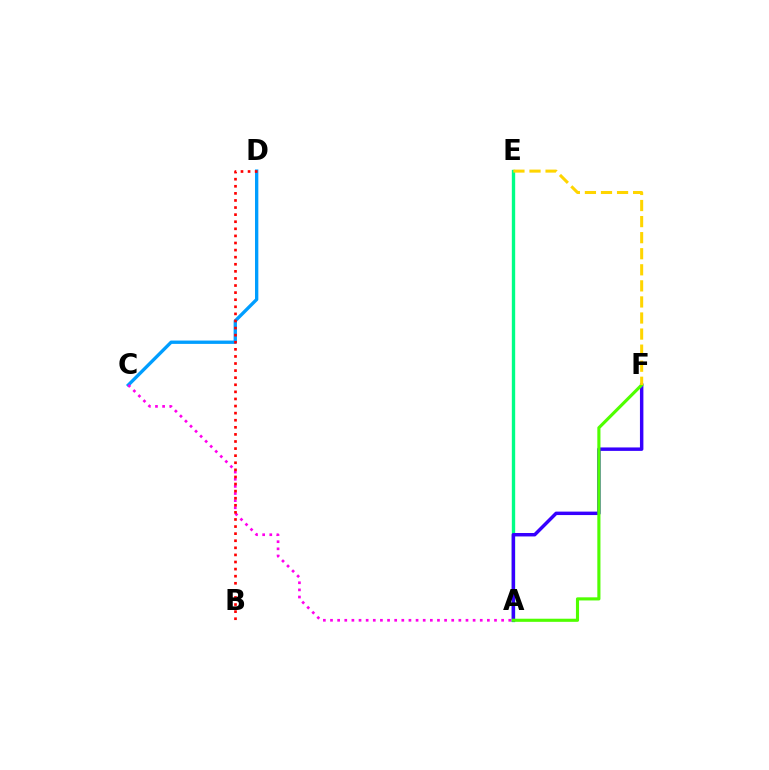{('C', 'D'): [{'color': '#009eff', 'line_style': 'solid', 'thickness': 2.4}], ('A', 'E'): [{'color': '#00ff86', 'line_style': 'solid', 'thickness': 2.41}], ('A', 'F'): [{'color': '#3700ff', 'line_style': 'solid', 'thickness': 2.48}, {'color': '#4fff00', 'line_style': 'solid', 'thickness': 2.25}], ('A', 'C'): [{'color': '#ff00ed', 'line_style': 'dotted', 'thickness': 1.94}], ('B', 'D'): [{'color': '#ff0000', 'line_style': 'dotted', 'thickness': 1.93}], ('E', 'F'): [{'color': '#ffd500', 'line_style': 'dashed', 'thickness': 2.18}]}